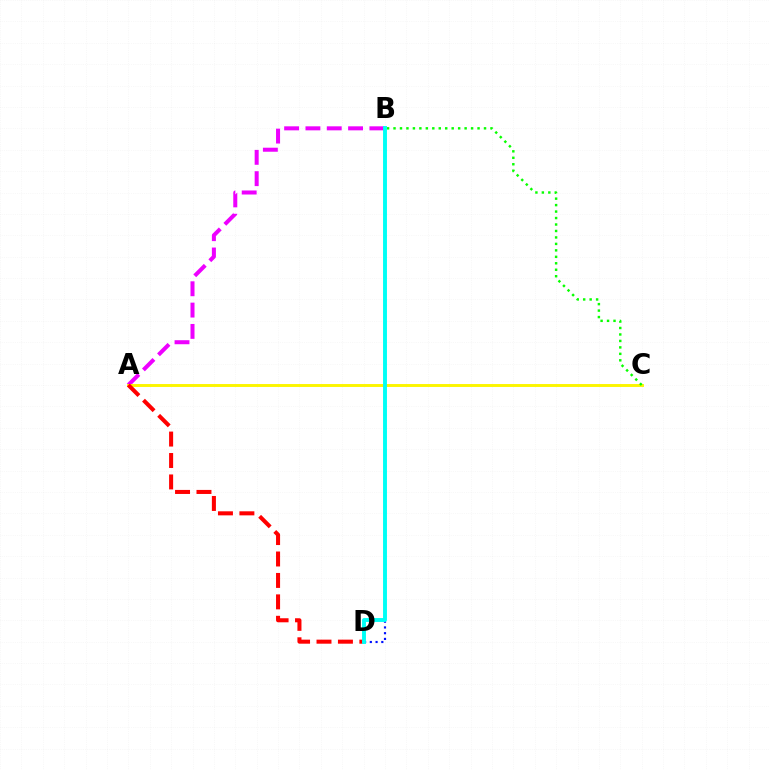{('A', 'B'): [{'color': '#ee00ff', 'line_style': 'dashed', 'thickness': 2.9}], ('A', 'C'): [{'color': '#fcf500', 'line_style': 'solid', 'thickness': 2.1}], ('B', 'C'): [{'color': '#08ff00', 'line_style': 'dotted', 'thickness': 1.76}], ('A', 'D'): [{'color': '#ff0000', 'line_style': 'dashed', 'thickness': 2.91}], ('B', 'D'): [{'color': '#0010ff', 'line_style': 'dotted', 'thickness': 1.56}, {'color': '#00fff6', 'line_style': 'solid', 'thickness': 2.81}]}